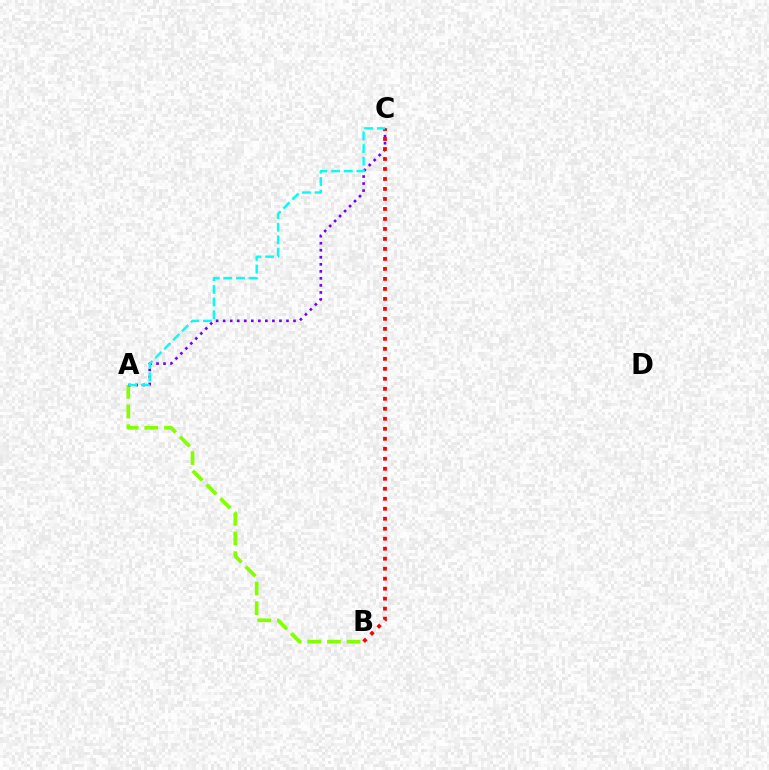{('A', 'B'): [{'color': '#84ff00', 'line_style': 'dashed', 'thickness': 2.67}], ('A', 'C'): [{'color': '#7200ff', 'line_style': 'dotted', 'thickness': 1.91}, {'color': '#00fff6', 'line_style': 'dashed', 'thickness': 1.72}], ('B', 'C'): [{'color': '#ff0000', 'line_style': 'dotted', 'thickness': 2.72}]}